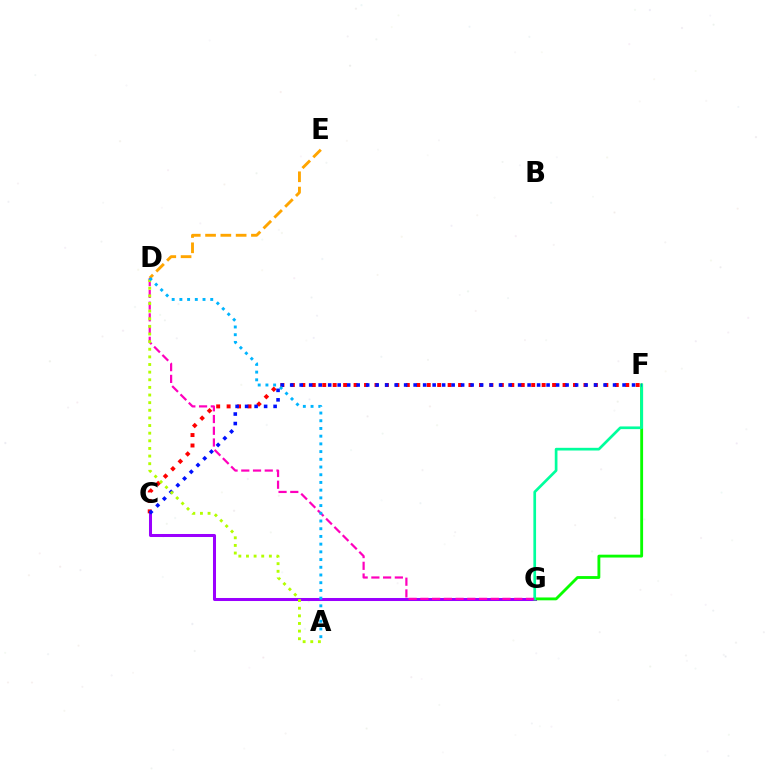{('D', 'E'): [{'color': '#ffa500', 'line_style': 'dashed', 'thickness': 2.08}], ('C', 'G'): [{'color': '#9b00ff', 'line_style': 'solid', 'thickness': 2.18}], ('F', 'G'): [{'color': '#08ff00', 'line_style': 'solid', 'thickness': 2.05}, {'color': '#00ff9d', 'line_style': 'solid', 'thickness': 1.94}], ('C', 'F'): [{'color': '#ff0000', 'line_style': 'dotted', 'thickness': 2.84}, {'color': '#0010ff', 'line_style': 'dotted', 'thickness': 2.58}], ('D', 'G'): [{'color': '#ff00bd', 'line_style': 'dashed', 'thickness': 1.59}], ('A', 'D'): [{'color': '#b3ff00', 'line_style': 'dotted', 'thickness': 2.07}, {'color': '#00b5ff', 'line_style': 'dotted', 'thickness': 2.1}]}